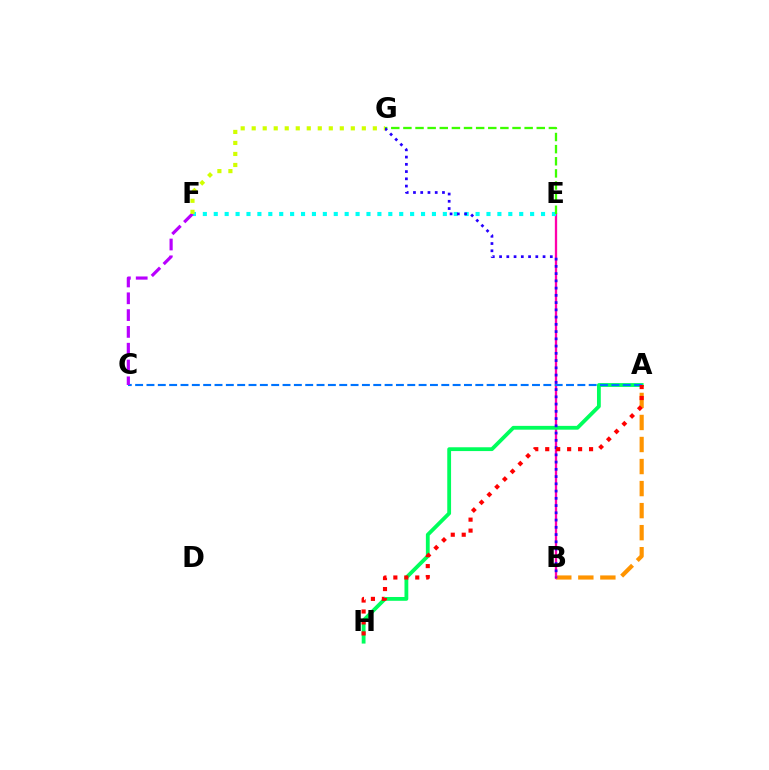{('A', 'B'): [{'color': '#ff9400', 'line_style': 'dashed', 'thickness': 2.99}], ('B', 'E'): [{'color': '#ff00ac', 'line_style': 'solid', 'thickness': 1.66}], ('A', 'H'): [{'color': '#00ff5c', 'line_style': 'solid', 'thickness': 2.74}, {'color': '#ff0000', 'line_style': 'dotted', 'thickness': 2.98}], ('A', 'C'): [{'color': '#0074ff', 'line_style': 'dashed', 'thickness': 1.54}], ('E', 'F'): [{'color': '#00fff6', 'line_style': 'dotted', 'thickness': 2.96}], ('E', 'G'): [{'color': '#3dff00', 'line_style': 'dashed', 'thickness': 1.65}], ('B', 'G'): [{'color': '#2500ff', 'line_style': 'dotted', 'thickness': 1.97}], ('C', 'F'): [{'color': '#b900ff', 'line_style': 'dashed', 'thickness': 2.28}], ('F', 'G'): [{'color': '#d1ff00', 'line_style': 'dotted', 'thickness': 2.99}]}